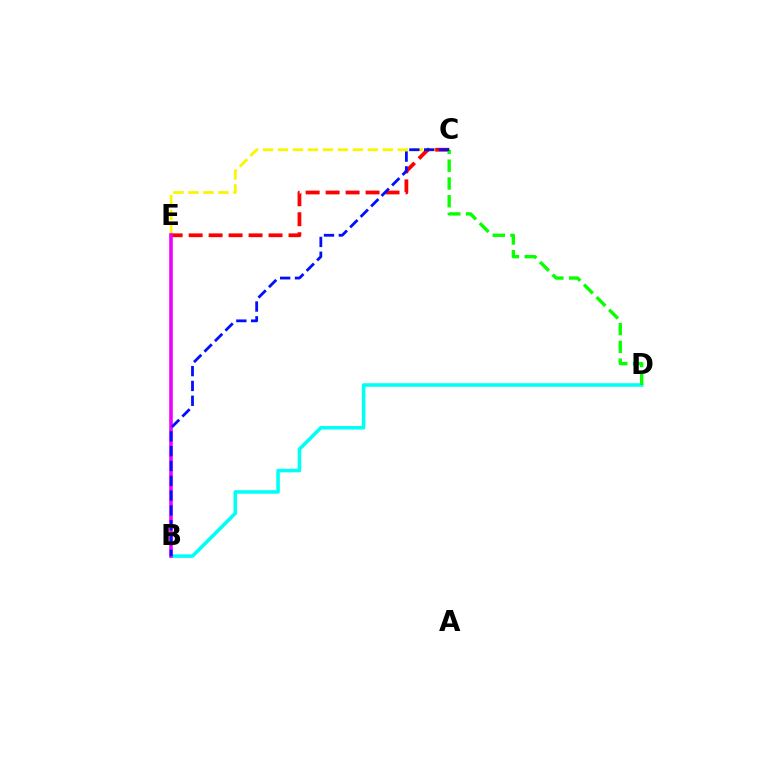{('C', 'E'): [{'color': '#fcf500', 'line_style': 'dashed', 'thickness': 2.03}, {'color': '#ff0000', 'line_style': 'dashed', 'thickness': 2.71}], ('B', 'D'): [{'color': '#00fff6', 'line_style': 'solid', 'thickness': 2.56}], ('C', 'D'): [{'color': '#08ff00', 'line_style': 'dashed', 'thickness': 2.41}], ('B', 'E'): [{'color': '#ee00ff', 'line_style': 'solid', 'thickness': 2.57}], ('B', 'C'): [{'color': '#0010ff', 'line_style': 'dashed', 'thickness': 2.01}]}